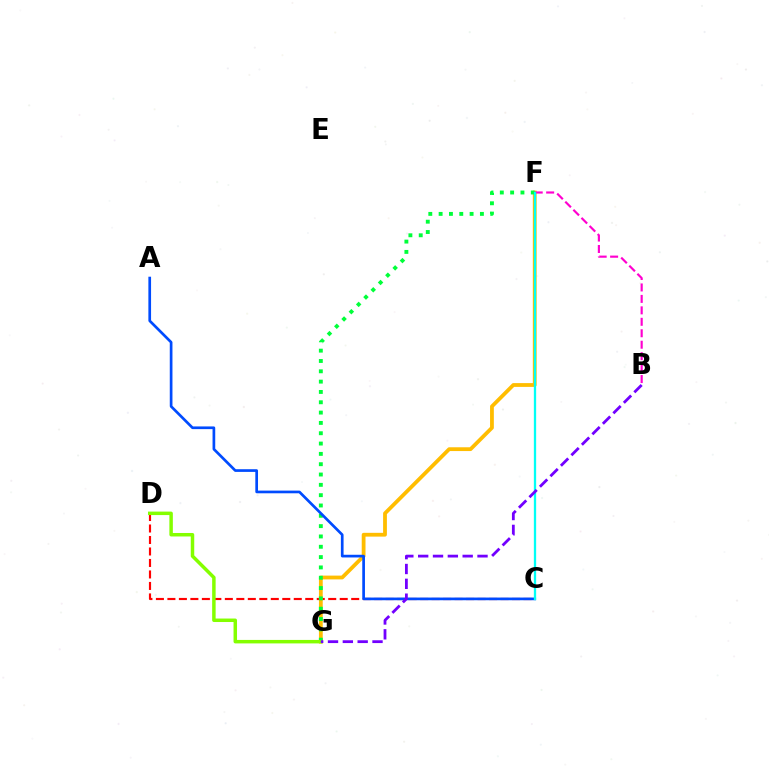{('C', 'D'): [{'color': '#ff0000', 'line_style': 'dashed', 'thickness': 1.56}], ('F', 'G'): [{'color': '#ffbd00', 'line_style': 'solid', 'thickness': 2.73}, {'color': '#00ff39', 'line_style': 'dotted', 'thickness': 2.8}], ('B', 'F'): [{'color': '#ff00cf', 'line_style': 'dashed', 'thickness': 1.56}], ('D', 'G'): [{'color': '#84ff00', 'line_style': 'solid', 'thickness': 2.51}], ('A', 'C'): [{'color': '#004bff', 'line_style': 'solid', 'thickness': 1.94}], ('C', 'F'): [{'color': '#00fff6', 'line_style': 'solid', 'thickness': 1.65}], ('B', 'G'): [{'color': '#7200ff', 'line_style': 'dashed', 'thickness': 2.02}]}